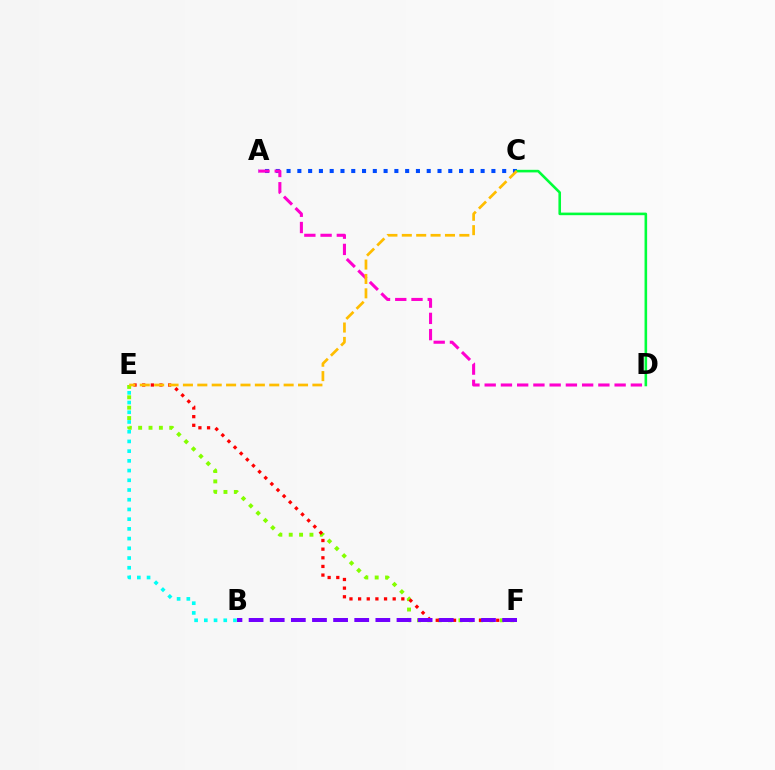{('E', 'F'): [{'color': '#84ff00', 'line_style': 'dotted', 'thickness': 2.82}, {'color': '#ff0000', 'line_style': 'dotted', 'thickness': 2.35}], ('A', 'C'): [{'color': '#004bff', 'line_style': 'dotted', 'thickness': 2.93}], ('B', 'E'): [{'color': '#00fff6', 'line_style': 'dotted', 'thickness': 2.64}], ('C', 'D'): [{'color': '#00ff39', 'line_style': 'solid', 'thickness': 1.87}], ('B', 'F'): [{'color': '#7200ff', 'line_style': 'dashed', 'thickness': 2.87}], ('A', 'D'): [{'color': '#ff00cf', 'line_style': 'dashed', 'thickness': 2.21}], ('C', 'E'): [{'color': '#ffbd00', 'line_style': 'dashed', 'thickness': 1.95}]}